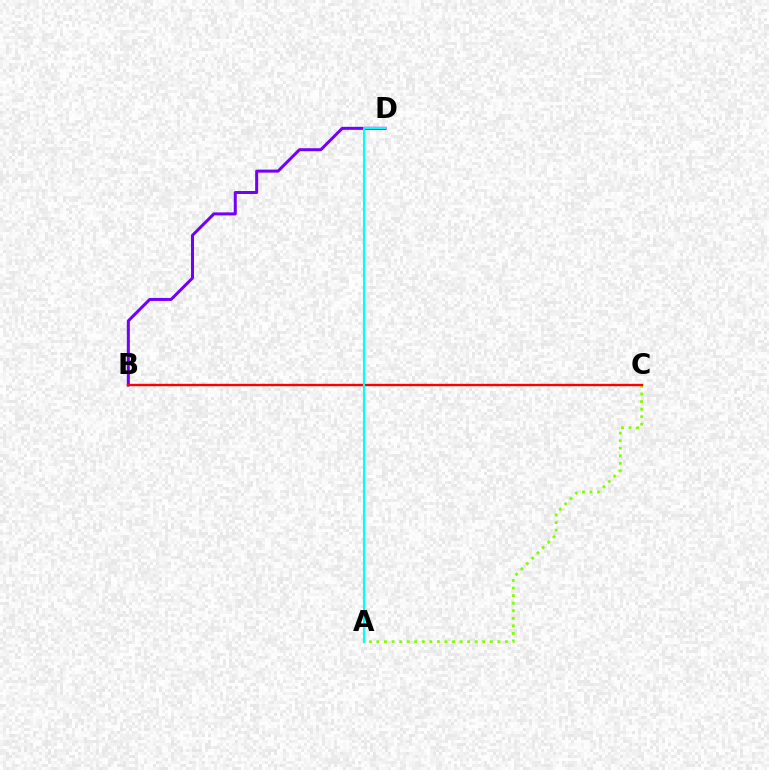{('B', 'D'): [{'color': '#7200ff', 'line_style': 'solid', 'thickness': 2.17}], ('A', 'C'): [{'color': '#84ff00', 'line_style': 'dotted', 'thickness': 2.05}], ('B', 'C'): [{'color': '#ff0000', 'line_style': 'solid', 'thickness': 1.72}], ('A', 'D'): [{'color': '#00fff6', 'line_style': 'solid', 'thickness': 1.52}]}